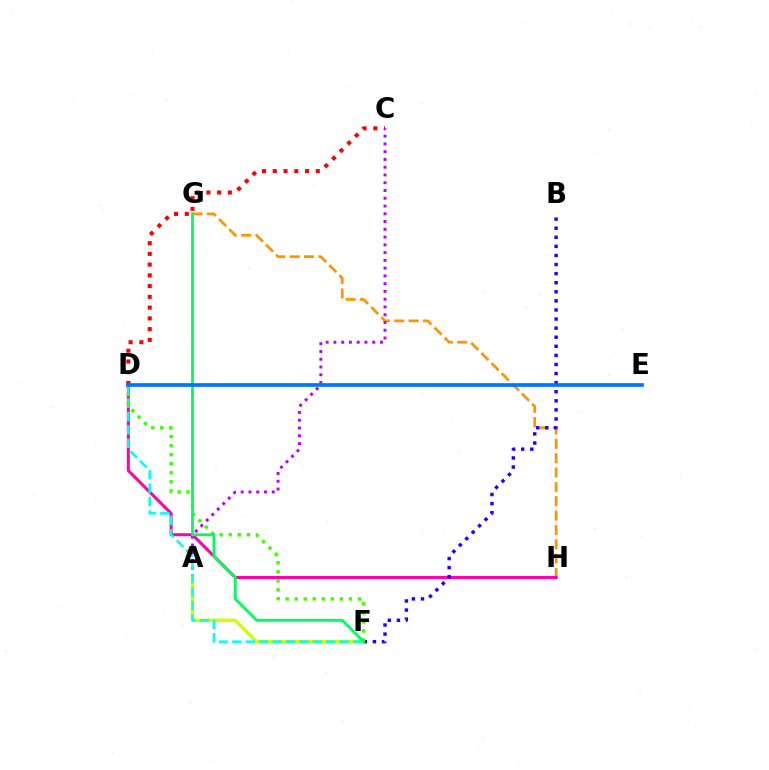{('C', 'D'): [{'color': '#ff0000', 'line_style': 'dotted', 'thickness': 2.92}], ('G', 'H'): [{'color': '#ff9400', 'line_style': 'dashed', 'thickness': 1.95}], ('A', 'C'): [{'color': '#b900ff', 'line_style': 'dotted', 'thickness': 2.11}], ('A', 'F'): [{'color': '#d1ff00', 'line_style': 'solid', 'thickness': 2.5}], ('D', 'H'): [{'color': '#ff00ac', 'line_style': 'solid', 'thickness': 2.17}], ('D', 'F'): [{'color': '#00fff6', 'line_style': 'dashed', 'thickness': 1.82}, {'color': '#3dff00', 'line_style': 'dotted', 'thickness': 2.46}], ('B', 'F'): [{'color': '#2500ff', 'line_style': 'dotted', 'thickness': 2.47}], ('F', 'G'): [{'color': '#00ff5c', 'line_style': 'solid', 'thickness': 2.06}], ('D', 'E'): [{'color': '#0074ff', 'line_style': 'solid', 'thickness': 2.65}]}